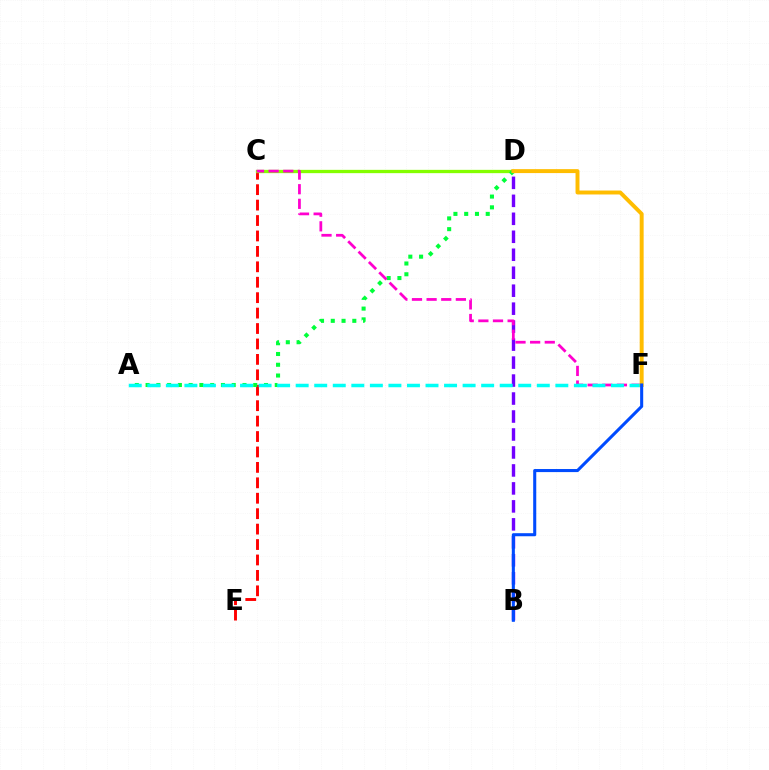{('C', 'E'): [{'color': '#ff0000', 'line_style': 'dashed', 'thickness': 2.1}], ('B', 'D'): [{'color': '#7200ff', 'line_style': 'dashed', 'thickness': 2.44}], ('C', 'D'): [{'color': '#84ff00', 'line_style': 'solid', 'thickness': 2.38}], ('A', 'D'): [{'color': '#00ff39', 'line_style': 'dotted', 'thickness': 2.92}], ('C', 'F'): [{'color': '#ff00cf', 'line_style': 'dashed', 'thickness': 1.99}], ('A', 'F'): [{'color': '#00fff6', 'line_style': 'dashed', 'thickness': 2.52}], ('D', 'F'): [{'color': '#ffbd00', 'line_style': 'solid', 'thickness': 2.84}], ('B', 'F'): [{'color': '#004bff', 'line_style': 'solid', 'thickness': 2.21}]}